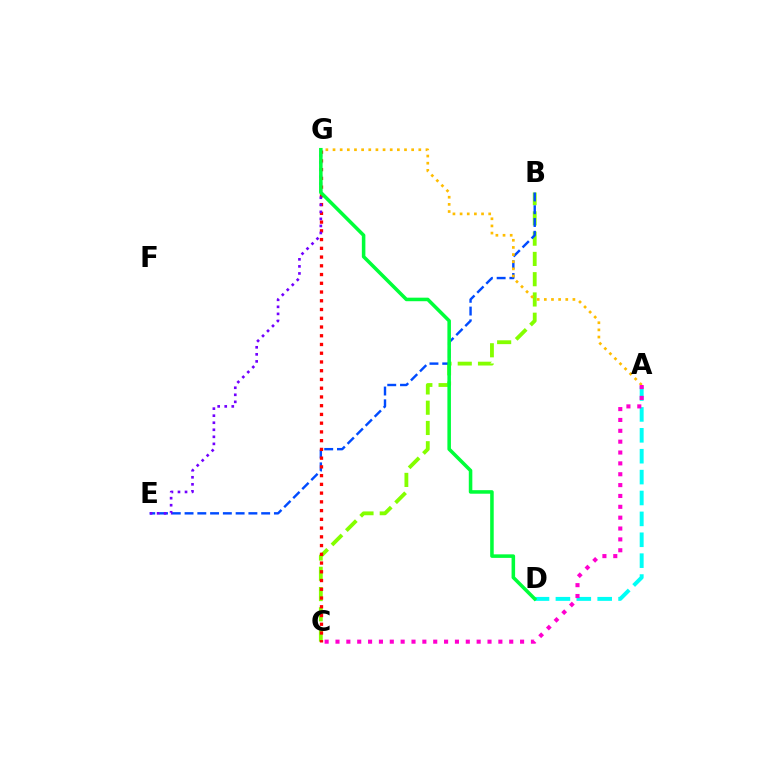{('A', 'D'): [{'color': '#00fff6', 'line_style': 'dashed', 'thickness': 2.84}], ('B', 'C'): [{'color': '#84ff00', 'line_style': 'dashed', 'thickness': 2.75}], ('B', 'E'): [{'color': '#004bff', 'line_style': 'dashed', 'thickness': 1.73}], ('C', 'G'): [{'color': '#ff0000', 'line_style': 'dotted', 'thickness': 2.38}], ('E', 'G'): [{'color': '#7200ff', 'line_style': 'dotted', 'thickness': 1.91}], ('A', 'G'): [{'color': '#ffbd00', 'line_style': 'dotted', 'thickness': 1.94}], ('A', 'C'): [{'color': '#ff00cf', 'line_style': 'dotted', 'thickness': 2.95}], ('D', 'G'): [{'color': '#00ff39', 'line_style': 'solid', 'thickness': 2.55}]}